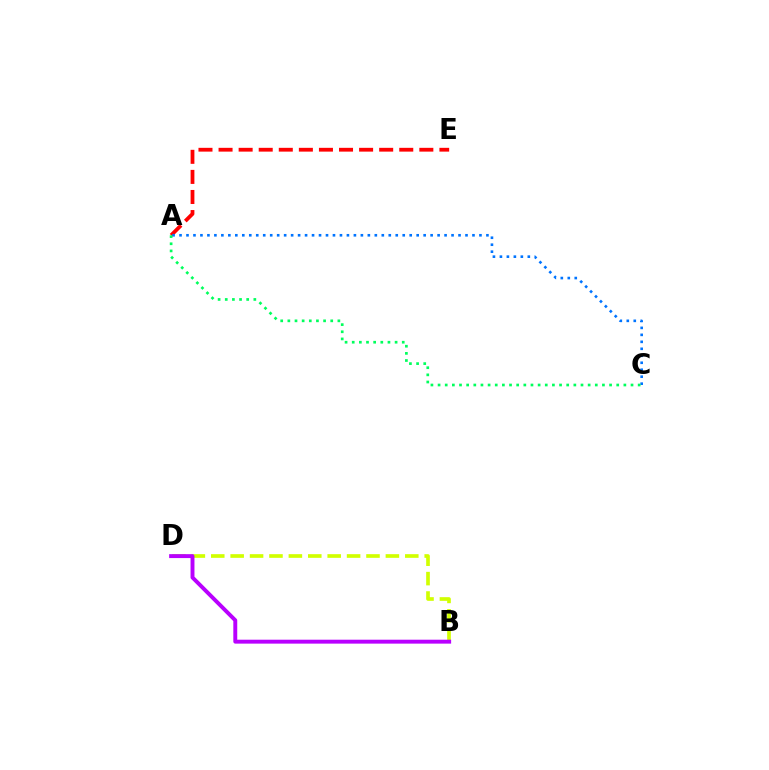{('A', 'E'): [{'color': '#ff0000', 'line_style': 'dashed', 'thickness': 2.73}], ('A', 'C'): [{'color': '#0074ff', 'line_style': 'dotted', 'thickness': 1.9}, {'color': '#00ff5c', 'line_style': 'dotted', 'thickness': 1.94}], ('B', 'D'): [{'color': '#d1ff00', 'line_style': 'dashed', 'thickness': 2.64}, {'color': '#b900ff', 'line_style': 'solid', 'thickness': 2.83}]}